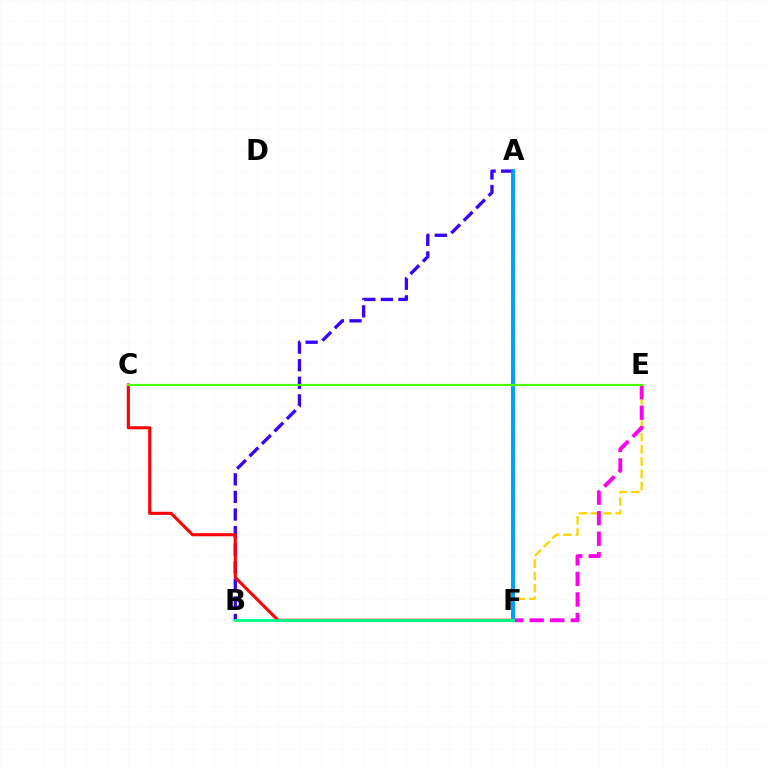{('E', 'F'): [{'color': '#ffd500', 'line_style': 'dashed', 'thickness': 1.67}, {'color': '#ff00ed', 'line_style': 'dashed', 'thickness': 2.79}], ('A', 'B'): [{'color': '#3700ff', 'line_style': 'dashed', 'thickness': 2.39}], ('C', 'F'): [{'color': '#ff0000', 'line_style': 'solid', 'thickness': 2.22}], ('A', 'F'): [{'color': '#009eff', 'line_style': 'solid', 'thickness': 2.83}], ('C', 'E'): [{'color': '#4fff00', 'line_style': 'solid', 'thickness': 1.54}], ('B', 'F'): [{'color': '#00ff86', 'line_style': 'solid', 'thickness': 2.03}]}